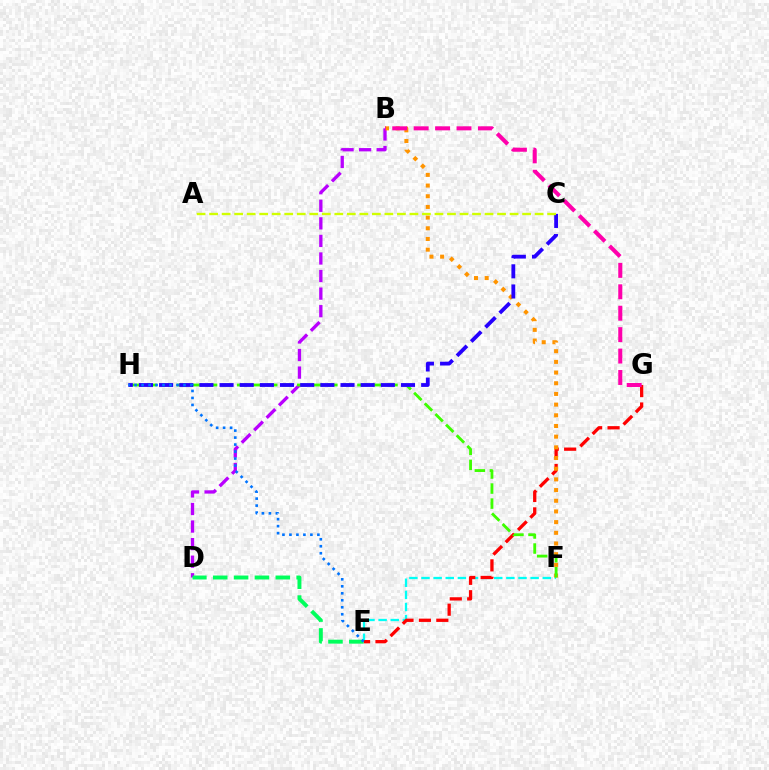{('B', 'D'): [{'color': '#b900ff', 'line_style': 'dashed', 'thickness': 2.39}], ('E', 'F'): [{'color': '#00fff6', 'line_style': 'dashed', 'thickness': 1.65}], ('E', 'G'): [{'color': '#ff0000', 'line_style': 'dashed', 'thickness': 2.37}], ('D', 'E'): [{'color': '#00ff5c', 'line_style': 'dashed', 'thickness': 2.83}], ('B', 'F'): [{'color': '#ff9400', 'line_style': 'dotted', 'thickness': 2.9}], ('F', 'H'): [{'color': '#3dff00', 'line_style': 'dashed', 'thickness': 2.04}], ('B', 'G'): [{'color': '#ff00ac', 'line_style': 'dashed', 'thickness': 2.91}], ('C', 'H'): [{'color': '#2500ff', 'line_style': 'dashed', 'thickness': 2.74}], ('A', 'C'): [{'color': '#d1ff00', 'line_style': 'dashed', 'thickness': 1.7}], ('E', 'H'): [{'color': '#0074ff', 'line_style': 'dotted', 'thickness': 1.9}]}